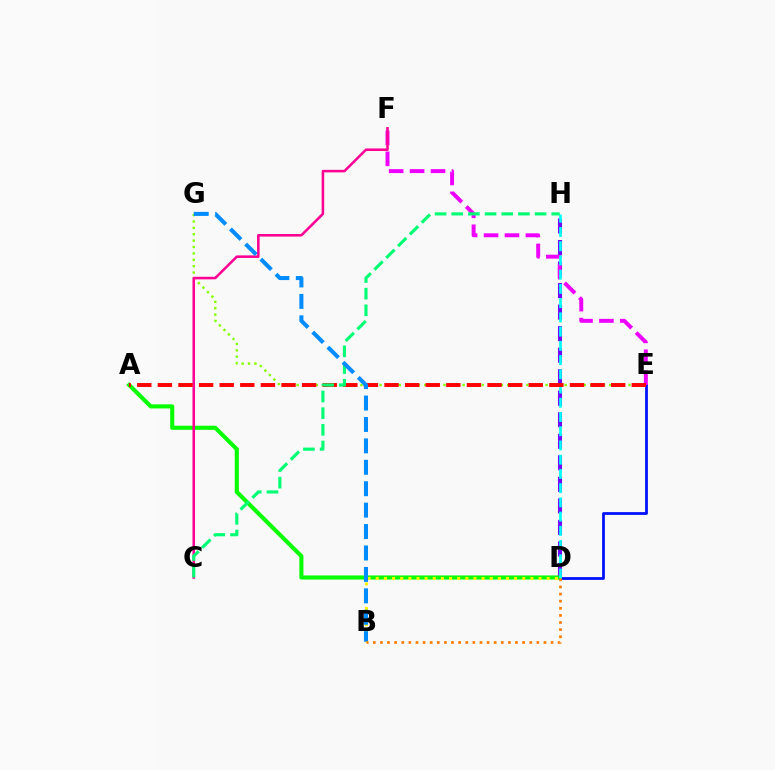{('D', 'E'): [{'color': '#0010ff', 'line_style': 'solid', 'thickness': 1.99}], ('D', 'H'): [{'color': '#7200ff', 'line_style': 'dashed', 'thickness': 2.92}, {'color': '#00fff6', 'line_style': 'dashed', 'thickness': 1.93}], ('A', 'D'): [{'color': '#08ff00', 'line_style': 'solid', 'thickness': 2.95}], ('B', 'D'): [{'color': '#fcf500', 'line_style': 'dotted', 'thickness': 2.21}, {'color': '#ff7c00', 'line_style': 'dotted', 'thickness': 1.93}], ('E', 'F'): [{'color': '#ee00ff', 'line_style': 'dashed', 'thickness': 2.84}], ('E', 'G'): [{'color': '#84ff00', 'line_style': 'dotted', 'thickness': 1.73}], ('C', 'F'): [{'color': '#ff0094', 'line_style': 'solid', 'thickness': 1.84}], ('A', 'E'): [{'color': '#ff0000', 'line_style': 'dashed', 'thickness': 2.8}], ('C', 'H'): [{'color': '#00ff74', 'line_style': 'dashed', 'thickness': 2.26}], ('B', 'G'): [{'color': '#008cff', 'line_style': 'dashed', 'thickness': 2.91}]}